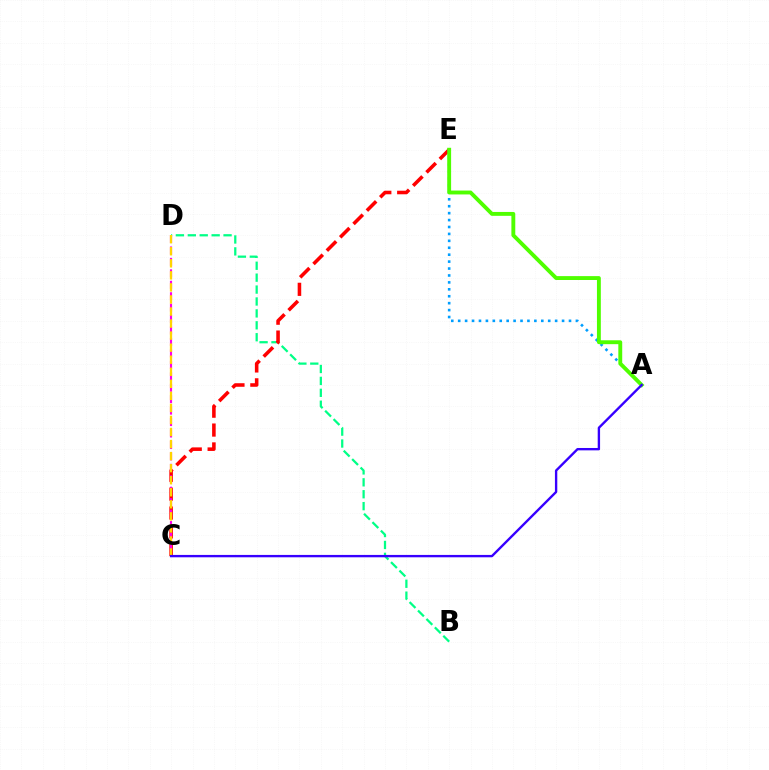{('B', 'D'): [{'color': '#00ff86', 'line_style': 'dashed', 'thickness': 1.62}], ('C', 'E'): [{'color': '#ff0000', 'line_style': 'dashed', 'thickness': 2.56}], ('C', 'D'): [{'color': '#ff00ed', 'line_style': 'dashed', 'thickness': 1.55}, {'color': '#ffd500', 'line_style': 'dashed', 'thickness': 1.64}], ('A', 'E'): [{'color': '#009eff', 'line_style': 'dotted', 'thickness': 1.88}, {'color': '#4fff00', 'line_style': 'solid', 'thickness': 2.8}], ('A', 'C'): [{'color': '#3700ff', 'line_style': 'solid', 'thickness': 1.7}]}